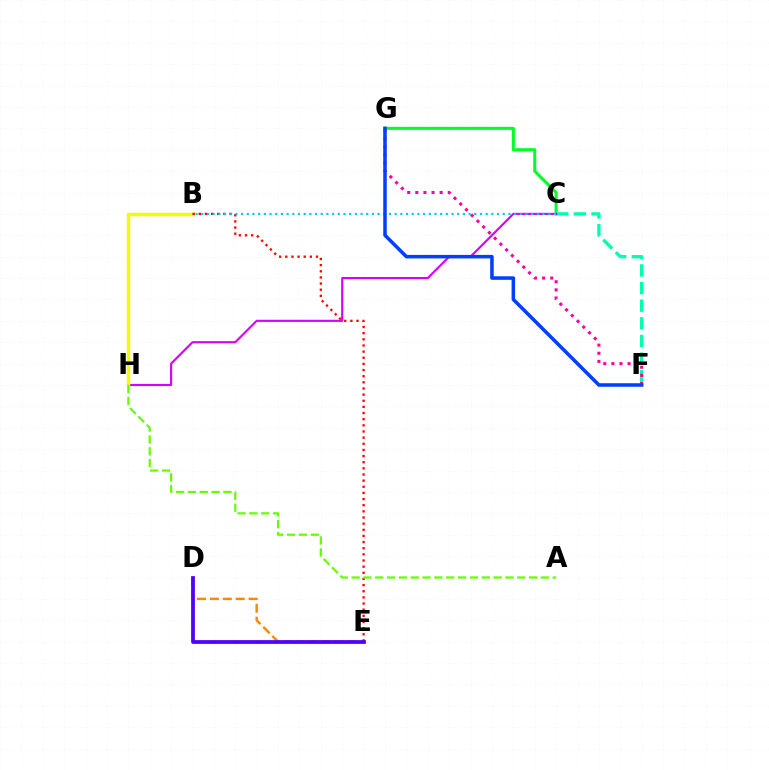{('C', 'G'): [{'color': '#00ff27', 'line_style': 'solid', 'thickness': 2.18}], ('D', 'E'): [{'color': '#ff8800', 'line_style': 'dashed', 'thickness': 1.75}, {'color': '#4f00ff', 'line_style': 'solid', 'thickness': 2.7}], ('C', 'F'): [{'color': '#00ffaf', 'line_style': 'dashed', 'thickness': 2.4}], ('C', 'H'): [{'color': '#d600ff', 'line_style': 'solid', 'thickness': 1.54}], ('B', 'H'): [{'color': '#eeff00', 'line_style': 'solid', 'thickness': 2.49}], ('B', 'E'): [{'color': '#ff0000', 'line_style': 'dotted', 'thickness': 1.67}], ('B', 'C'): [{'color': '#00c7ff', 'line_style': 'dotted', 'thickness': 1.55}], ('A', 'H'): [{'color': '#66ff00', 'line_style': 'dashed', 'thickness': 1.61}], ('F', 'G'): [{'color': '#ff00a0', 'line_style': 'dotted', 'thickness': 2.2}, {'color': '#003fff', 'line_style': 'solid', 'thickness': 2.54}]}